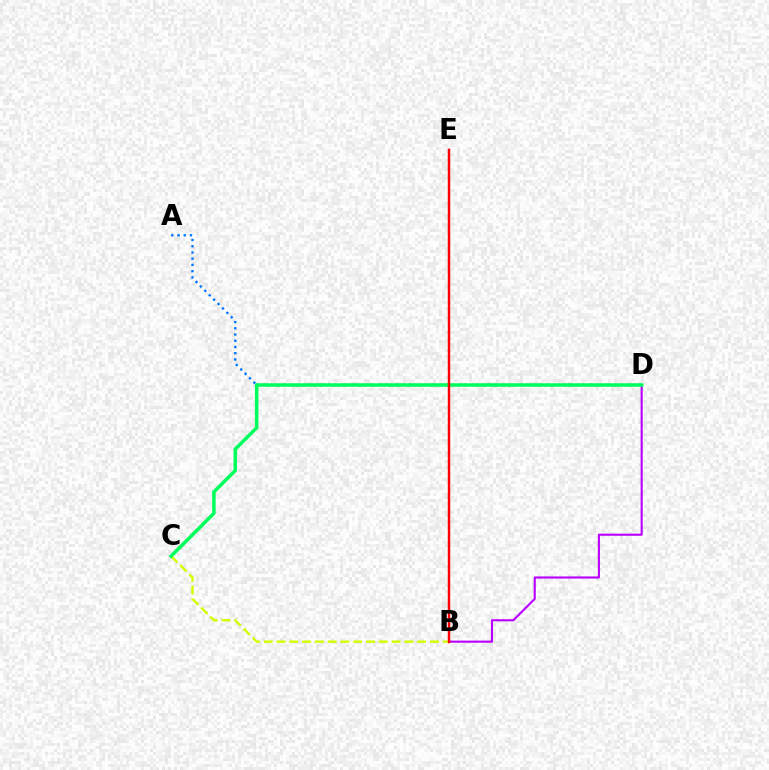{('A', 'D'): [{'color': '#0074ff', 'line_style': 'dotted', 'thickness': 1.69}], ('B', 'D'): [{'color': '#b900ff', 'line_style': 'solid', 'thickness': 1.53}], ('B', 'C'): [{'color': '#d1ff00', 'line_style': 'dashed', 'thickness': 1.74}], ('C', 'D'): [{'color': '#00ff5c', 'line_style': 'solid', 'thickness': 2.54}], ('B', 'E'): [{'color': '#ff0000', 'line_style': 'solid', 'thickness': 1.77}]}